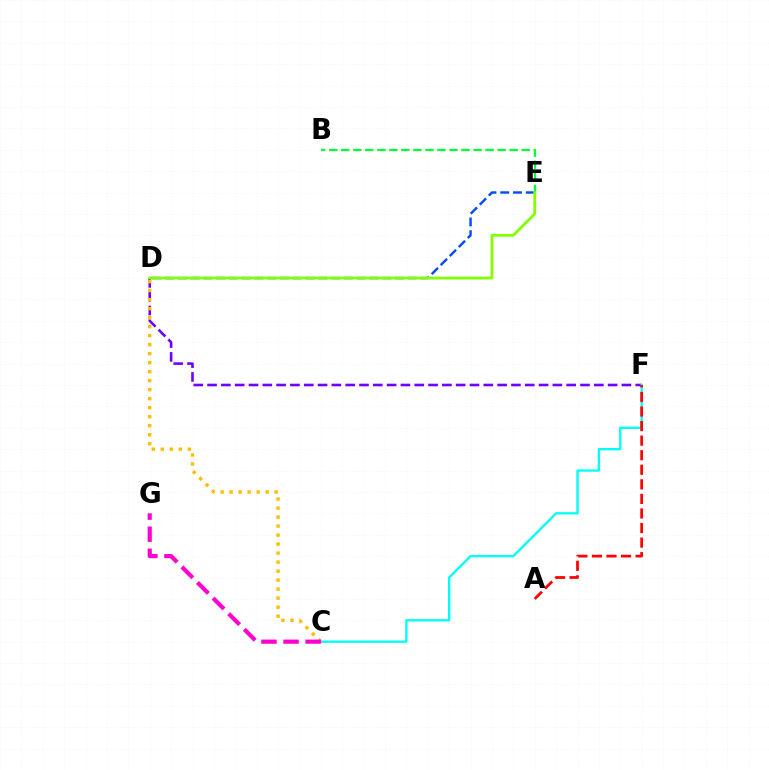{('D', 'E'): [{'color': '#004bff', 'line_style': 'dashed', 'thickness': 1.73}, {'color': '#84ff00', 'line_style': 'solid', 'thickness': 2.03}], ('D', 'F'): [{'color': '#7200ff', 'line_style': 'dashed', 'thickness': 1.88}], ('C', 'F'): [{'color': '#00fff6', 'line_style': 'solid', 'thickness': 1.68}], ('C', 'D'): [{'color': '#ffbd00', 'line_style': 'dotted', 'thickness': 2.45}], ('B', 'E'): [{'color': '#00ff39', 'line_style': 'dashed', 'thickness': 1.63}], ('A', 'F'): [{'color': '#ff0000', 'line_style': 'dashed', 'thickness': 1.98}], ('C', 'G'): [{'color': '#ff00cf', 'line_style': 'dashed', 'thickness': 3.0}]}